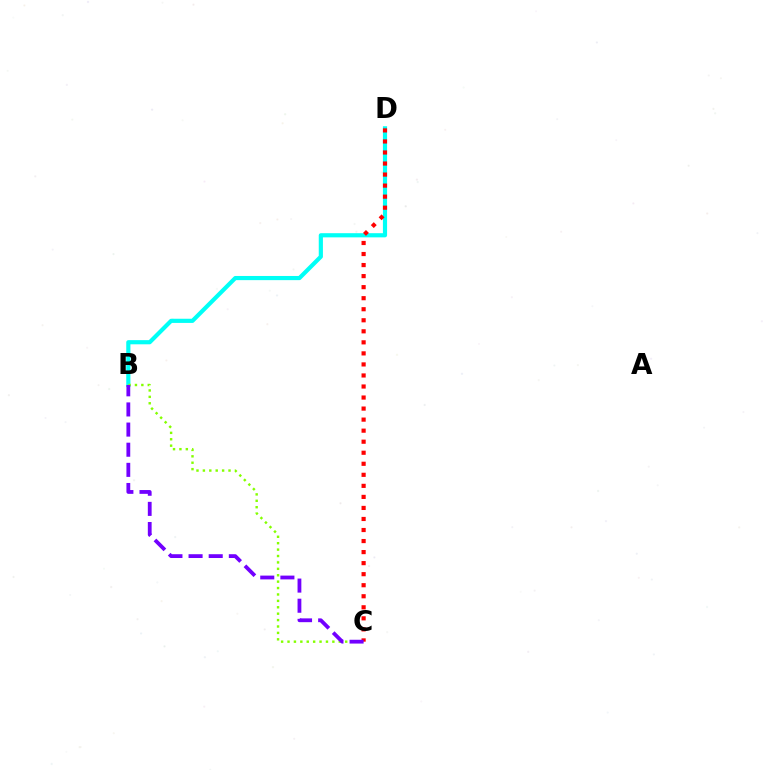{('B', 'D'): [{'color': '#00fff6', 'line_style': 'solid', 'thickness': 3.0}], ('B', 'C'): [{'color': '#84ff00', 'line_style': 'dotted', 'thickness': 1.74}, {'color': '#7200ff', 'line_style': 'dashed', 'thickness': 2.74}], ('C', 'D'): [{'color': '#ff0000', 'line_style': 'dotted', 'thickness': 3.0}]}